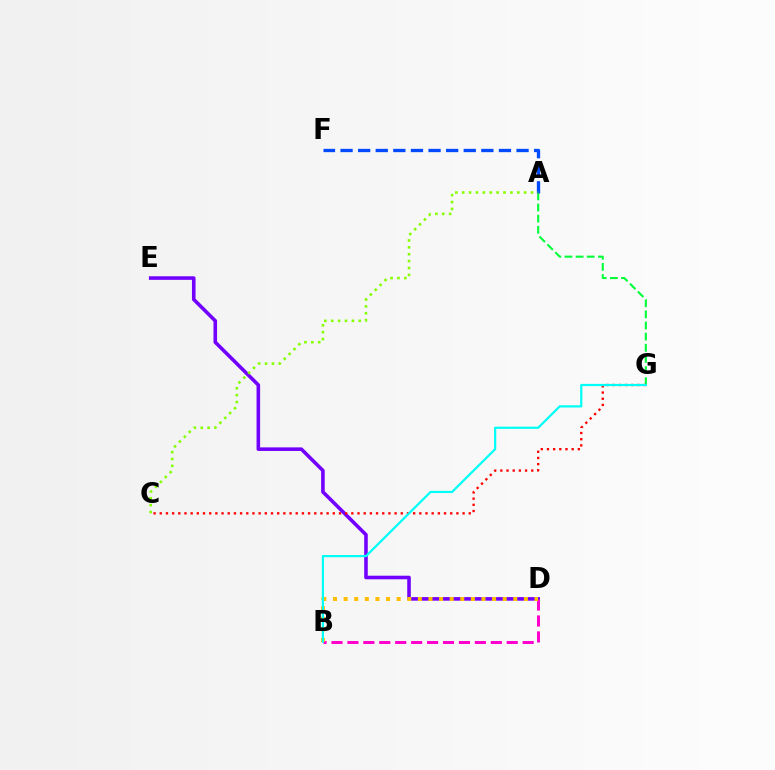{('D', 'E'): [{'color': '#7200ff', 'line_style': 'solid', 'thickness': 2.58}], ('A', 'G'): [{'color': '#00ff39', 'line_style': 'dashed', 'thickness': 1.51}], ('C', 'G'): [{'color': '#ff0000', 'line_style': 'dotted', 'thickness': 1.68}], ('B', 'D'): [{'color': '#ff00cf', 'line_style': 'dashed', 'thickness': 2.16}, {'color': '#ffbd00', 'line_style': 'dotted', 'thickness': 2.88}], ('A', 'F'): [{'color': '#004bff', 'line_style': 'dashed', 'thickness': 2.39}], ('A', 'C'): [{'color': '#84ff00', 'line_style': 'dotted', 'thickness': 1.87}], ('B', 'G'): [{'color': '#00fff6', 'line_style': 'solid', 'thickness': 1.59}]}